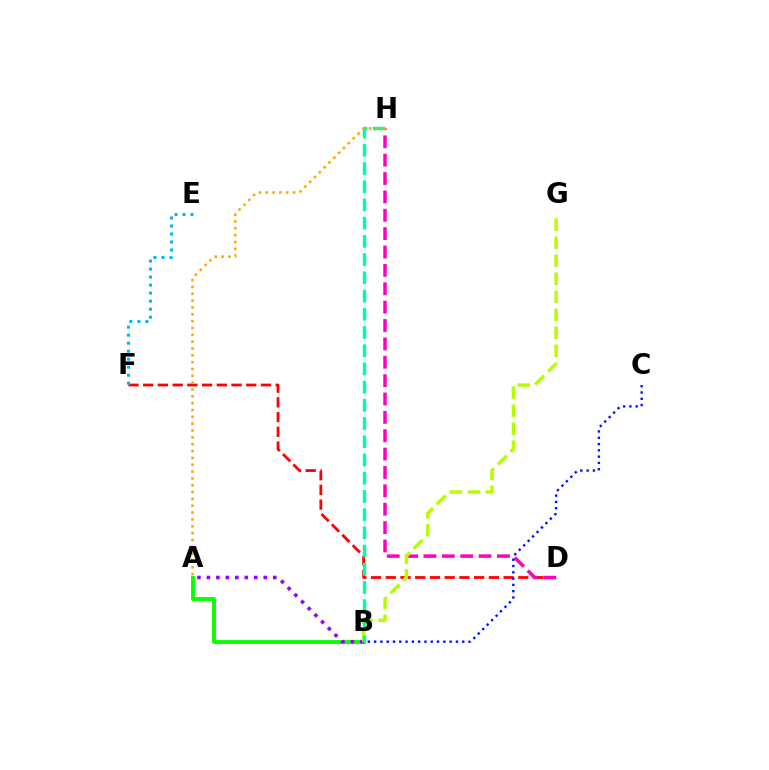{('A', 'B'): [{'color': '#08ff00', 'line_style': 'solid', 'thickness': 2.79}, {'color': '#9b00ff', 'line_style': 'dotted', 'thickness': 2.57}], ('D', 'F'): [{'color': '#ff0000', 'line_style': 'dashed', 'thickness': 2.0}], ('D', 'H'): [{'color': '#ff00bd', 'line_style': 'dashed', 'thickness': 2.5}], ('B', 'G'): [{'color': '#b3ff00', 'line_style': 'dashed', 'thickness': 2.45}], ('E', 'F'): [{'color': '#00b5ff', 'line_style': 'dotted', 'thickness': 2.18}], ('B', 'H'): [{'color': '#00ff9d', 'line_style': 'dashed', 'thickness': 2.47}], ('A', 'H'): [{'color': '#ffa500', 'line_style': 'dotted', 'thickness': 1.86}], ('B', 'C'): [{'color': '#0010ff', 'line_style': 'dotted', 'thickness': 1.71}]}